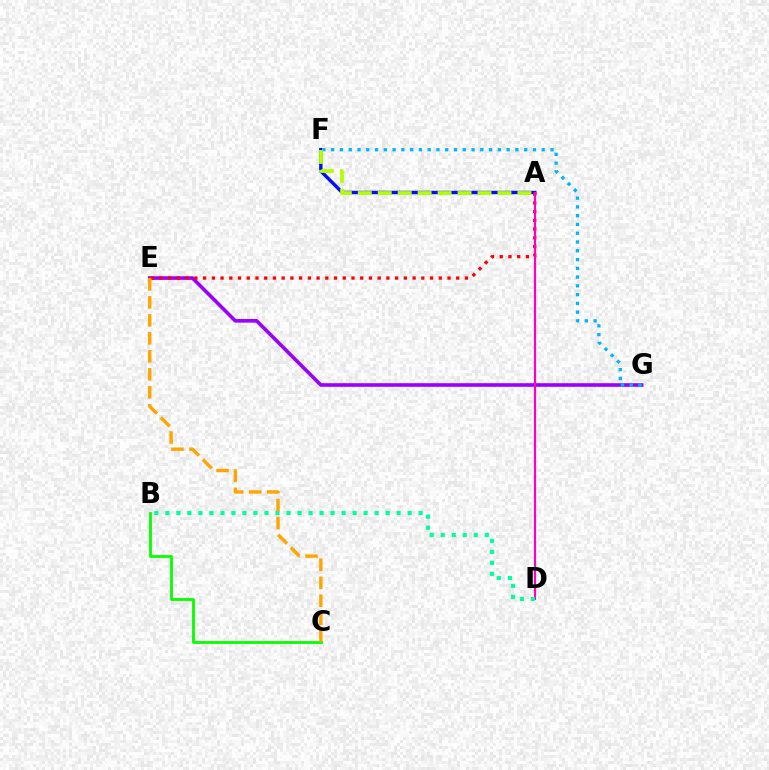{('E', 'G'): [{'color': '#9b00ff', 'line_style': 'solid', 'thickness': 2.6}], ('A', 'F'): [{'color': '#0010ff', 'line_style': 'solid', 'thickness': 2.46}, {'color': '#b3ff00', 'line_style': 'dashed', 'thickness': 2.71}], ('A', 'E'): [{'color': '#ff0000', 'line_style': 'dotted', 'thickness': 2.37}], ('A', 'D'): [{'color': '#ff00bd', 'line_style': 'solid', 'thickness': 1.55}], ('B', 'D'): [{'color': '#00ff9d', 'line_style': 'dotted', 'thickness': 2.99}], ('B', 'C'): [{'color': '#08ff00', 'line_style': 'solid', 'thickness': 2.03}], ('F', 'G'): [{'color': '#00b5ff', 'line_style': 'dotted', 'thickness': 2.38}], ('C', 'E'): [{'color': '#ffa500', 'line_style': 'dashed', 'thickness': 2.45}]}